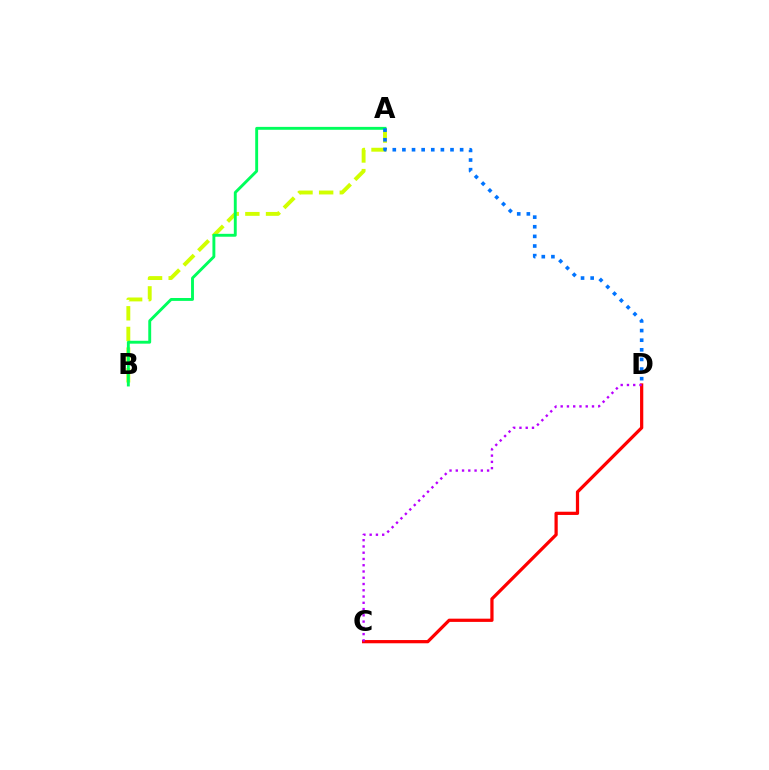{('C', 'D'): [{'color': '#ff0000', 'line_style': 'solid', 'thickness': 2.33}, {'color': '#b900ff', 'line_style': 'dotted', 'thickness': 1.7}], ('A', 'B'): [{'color': '#d1ff00', 'line_style': 'dashed', 'thickness': 2.81}, {'color': '#00ff5c', 'line_style': 'solid', 'thickness': 2.09}], ('A', 'D'): [{'color': '#0074ff', 'line_style': 'dotted', 'thickness': 2.61}]}